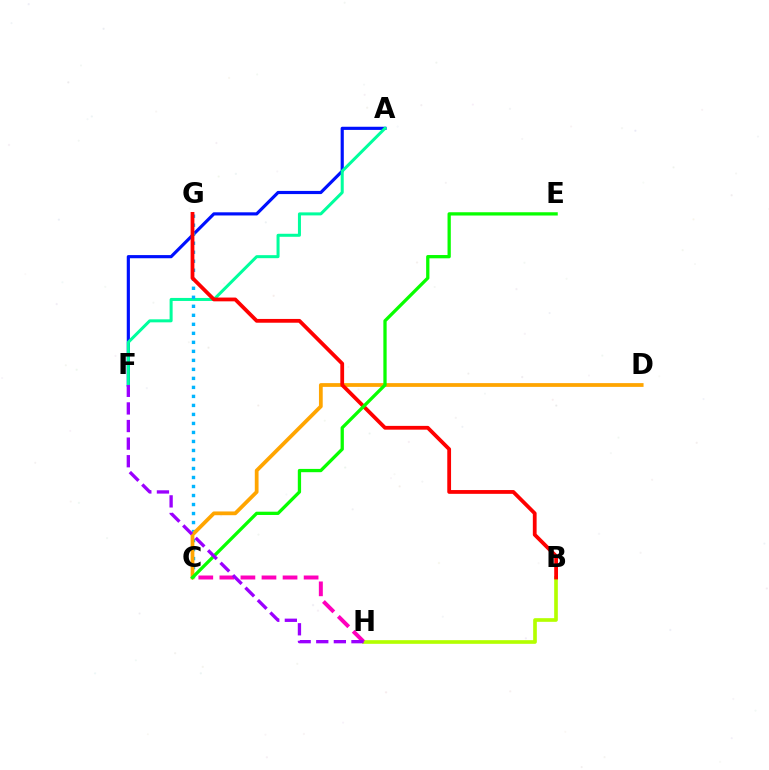{('A', 'F'): [{'color': '#0010ff', 'line_style': 'solid', 'thickness': 2.28}, {'color': '#00ff9d', 'line_style': 'solid', 'thickness': 2.17}], ('C', 'G'): [{'color': '#00b5ff', 'line_style': 'dotted', 'thickness': 2.45}], ('B', 'H'): [{'color': '#b3ff00', 'line_style': 'solid', 'thickness': 2.63}], ('C', 'H'): [{'color': '#ff00bd', 'line_style': 'dashed', 'thickness': 2.86}], ('C', 'D'): [{'color': '#ffa500', 'line_style': 'solid', 'thickness': 2.71}], ('B', 'G'): [{'color': '#ff0000', 'line_style': 'solid', 'thickness': 2.72}], ('C', 'E'): [{'color': '#08ff00', 'line_style': 'solid', 'thickness': 2.36}], ('F', 'H'): [{'color': '#9b00ff', 'line_style': 'dashed', 'thickness': 2.39}]}